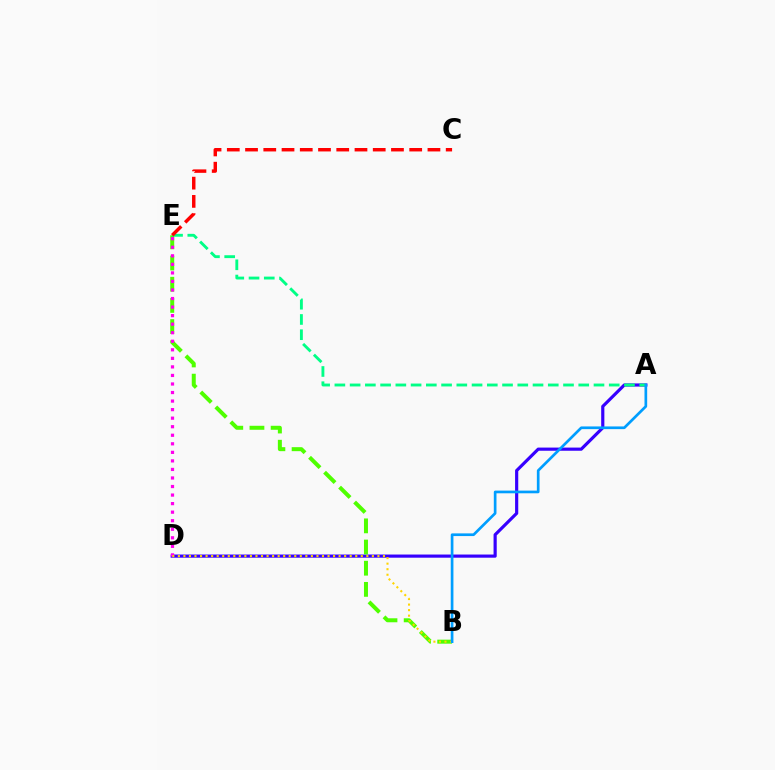{('A', 'D'): [{'color': '#3700ff', 'line_style': 'solid', 'thickness': 2.28}], ('B', 'E'): [{'color': '#4fff00', 'line_style': 'dashed', 'thickness': 2.88}], ('D', 'E'): [{'color': '#ff00ed', 'line_style': 'dotted', 'thickness': 2.32}], ('A', 'E'): [{'color': '#00ff86', 'line_style': 'dashed', 'thickness': 2.07}], ('C', 'E'): [{'color': '#ff0000', 'line_style': 'dashed', 'thickness': 2.48}], ('B', 'D'): [{'color': '#ffd500', 'line_style': 'dotted', 'thickness': 1.51}], ('A', 'B'): [{'color': '#009eff', 'line_style': 'solid', 'thickness': 1.93}]}